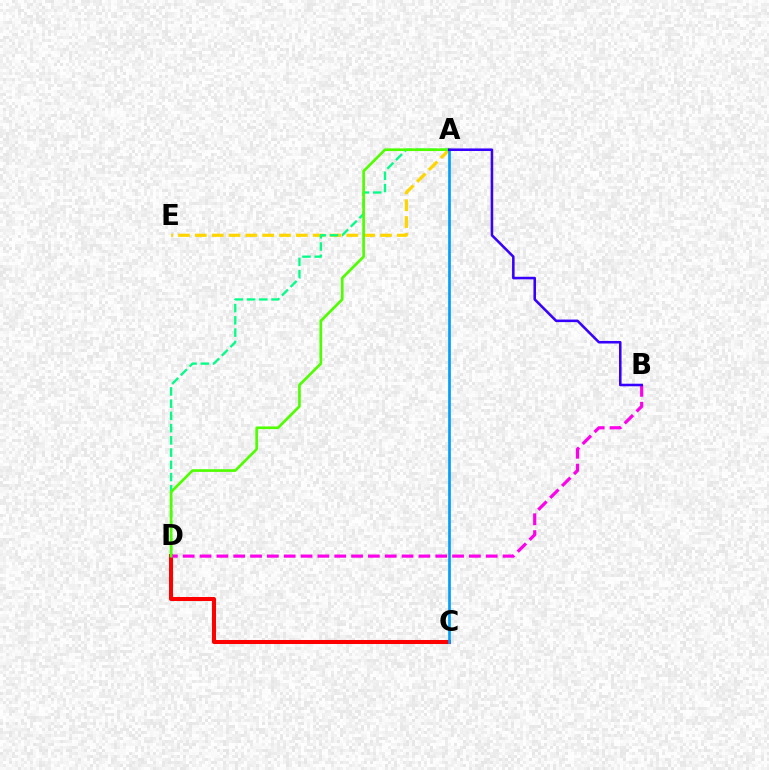{('A', 'E'): [{'color': '#ffd500', 'line_style': 'dashed', 'thickness': 2.29}], ('C', 'D'): [{'color': '#ff0000', 'line_style': 'solid', 'thickness': 2.9}], ('A', 'D'): [{'color': '#00ff86', 'line_style': 'dashed', 'thickness': 1.66}, {'color': '#4fff00', 'line_style': 'solid', 'thickness': 1.93}], ('B', 'D'): [{'color': '#ff00ed', 'line_style': 'dashed', 'thickness': 2.29}], ('A', 'C'): [{'color': '#009eff', 'line_style': 'solid', 'thickness': 1.93}], ('A', 'B'): [{'color': '#3700ff', 'line_style': 'solid', 'thickness': 1.84}]}